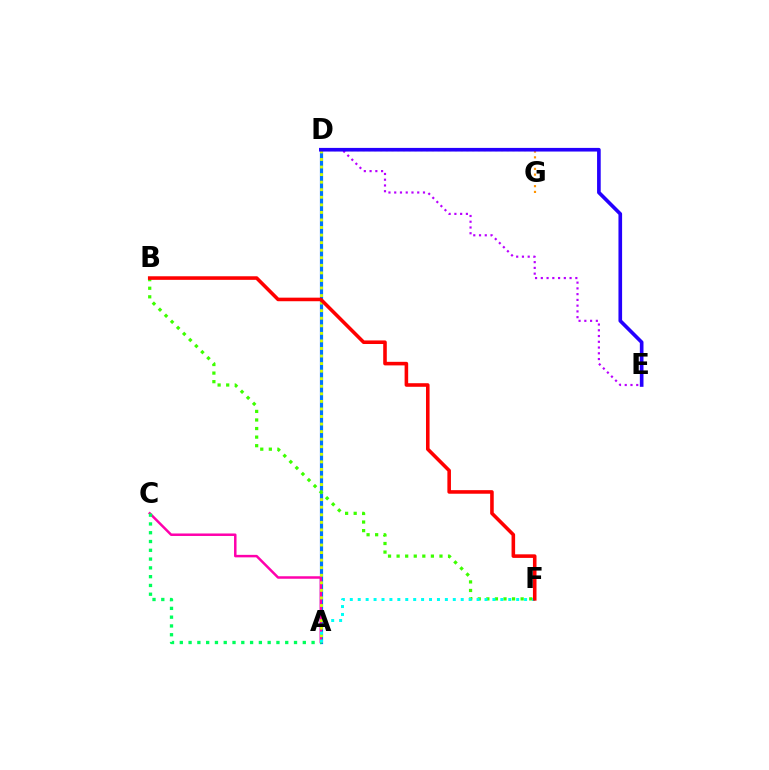{('D', 'G'): [{'color': '#ff9400', 'line_style': 'dotted', 'thickness': 1.57}], ('A', 'D'): [{'color': '#0074ff', 'line_style': 'solid', 'thickness': 2.3}, {'color': '#d1ff00', 'line_style': 'dotted', 'thickness': 2.05}], ('D', 'E'): [{'color': '#b900ff', 'line_style': 'dotted', 'thickness': 1.56}, {'color': '#2500ff', 'line_style': 'solid', 'thickness': 2.62}], ('A', 'C'): [{'color': '#ff00ac', 'line_style': 'solid', 'thickness': 1.79}, {'color': '#00ff5c', 'line_style': 'dotted', 'thickness': 2.39}], ('B', 'F'): [{'color': '#3dff00', 'line_style': 'dotted', 'thickness': 2.33}, {'color': '#ff0000', 'line_style': 'solid', 'thickness': 2.57}], ('A', 'F'): [{'color': '#00fff6', 'line_style': 'dotted', 'thickness': 2.15}]}